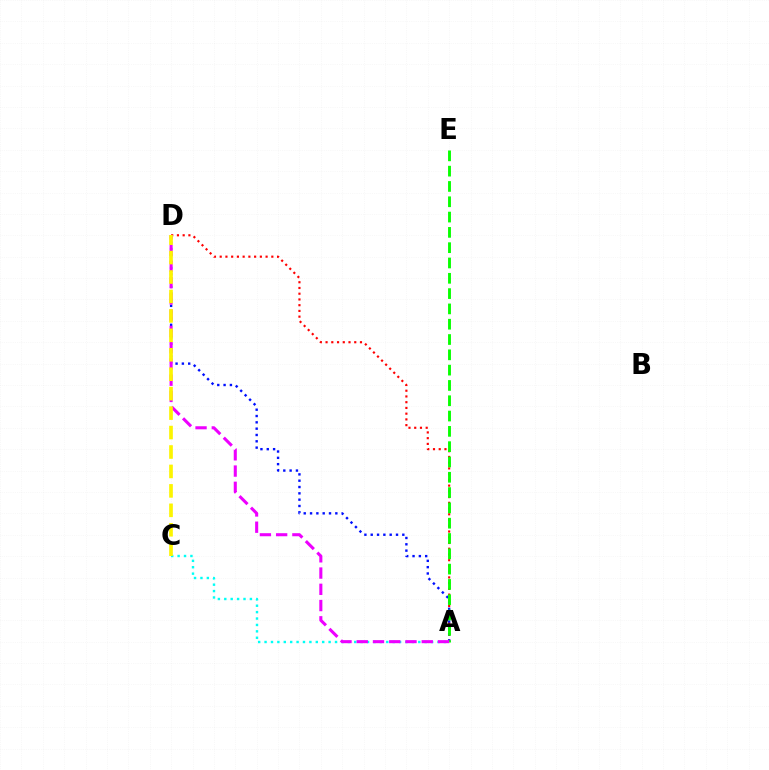{('A', 'C'): [{'color': '#00fff6', 'line_style': 'dotted', 'thickness': 1.74}], ('A', 'D'): [{'color': '#ff0000', 'line_style': 'dotted', 'thickness': 1.56}, {'color': '#0010ff', 'line_style': 'dotted', 'thickness': 1.72}, {'color': '#ee00ff', 'line_style': 'dashed', 'thickness': 2.21}], ('A', 'E'): [{'color': '#08ff00', 'line_style': 'dashed', 'thickness': 2.08}], ('C', 'D'): [{'color': '#fcf500', 'line_style': 'dashed', 'thickness': 2.64}]}